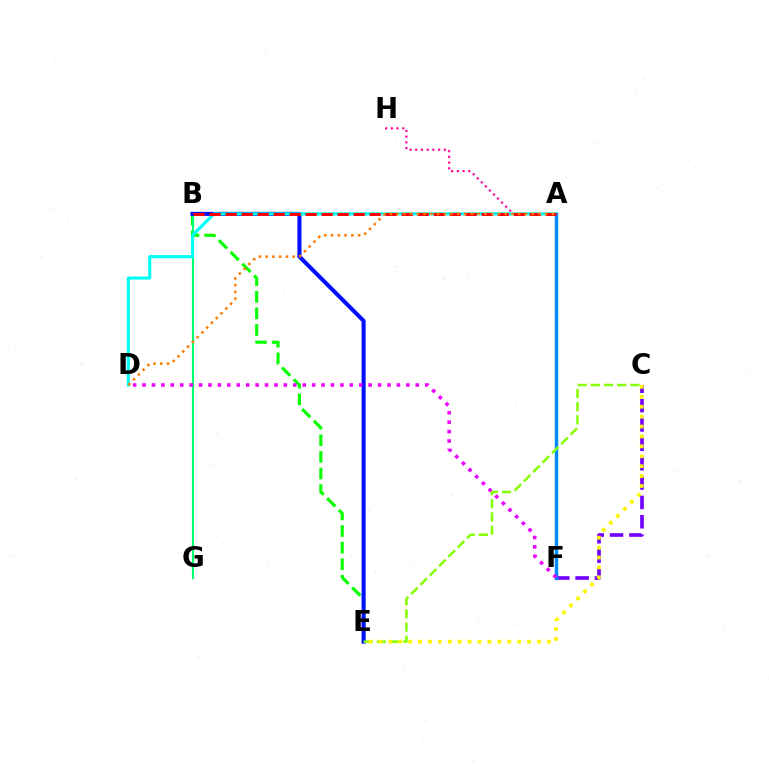{('B', 'E'): [{'color': '#08ff00', 'line_style': 'dashed', 'thickness': 2.26}, {'color': '#0010ff', 'line_style': 'solid', 'thickness': 2.92}], ('B', 'G'): [{'color': '#00ff74', 'line_style': 'solid', 'thickness': 1.54}], ('A', 'H'): [{'color': '#ff0094', 'line_style': 'dotted', 'thickness': 1.56}], ('C', 'F'): [{'color': '#7200ff', 'line_style': 'dashed', 'thickness': 2.63}], ('A', 'D'): [{'color': '#00fff6', 'line_style': 'solid', 'thickness': 2.25}, {'color': '#ff7c00', 'line_style': 'dotted', 'thickness': 1.84}], ('A', 'F'): [{'color': '#008cff', 'line_style': 'solid', 'thickness': 2.46}], ('C', 'E'): [{'color': '#84ff00', 'line_style': 'dashed', 'thickness': 1.79}, {'color': '#fcf500', 'line_style': 'dotted', 'thickness': 2.69}], ('A', 'B'): [{'color': '#ff0000', 'line_style': 'dashed', 'thickness': 2.18}], ('D', 'F'): [{'color': '#ee00ff', 'line_style': 'dotted', 'thickness': 2.56}]}